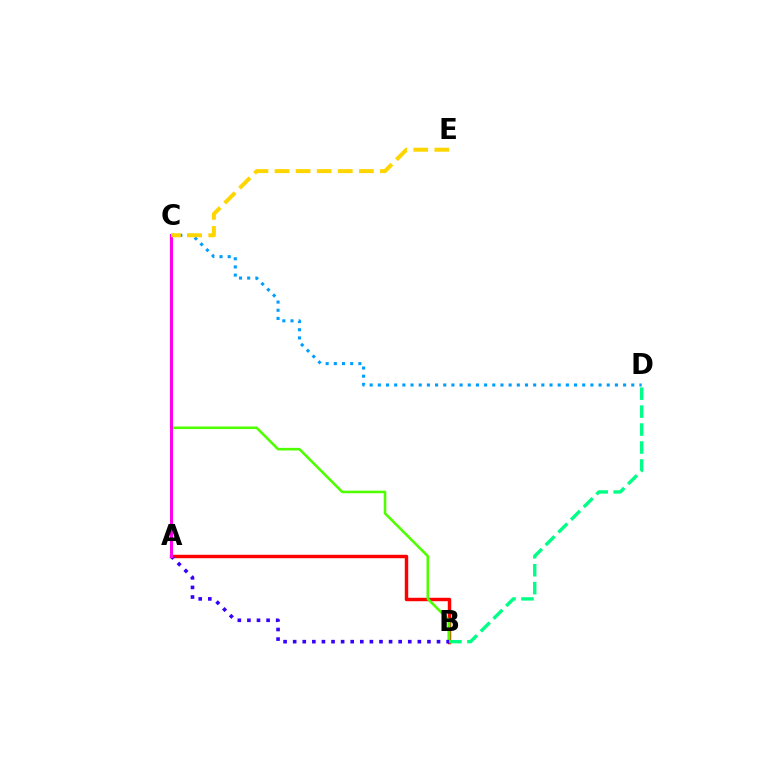{('A', 'B'): [{'color': '#ff0000', 'line_style': 'solid', 'thickness': 2.48}, {'color': '#3700ff', 'line_style': 'dotted', 'thickness': 2.61}], ('B', 'D'): [{'color': '#00ff86', 'line_style': 'dashed', 'thickness': 2.44}], ('B', 'C'): [{'color': '#4fff00', 'line_style': 'solid', 'thickness': 1.86}], ('C', 'D'): [{'color': '#009eff', 'line_style': 'dotted', 'thickness': 2.22}], ('A', 'C'): [{'color': '#ff00ed', 'line_style': 'solid', 'thickness': 2.15}], ('C', 'E'): [{'color': '#ffd500', 'line_style': 'dashed', 'thickness': 2.86}]}